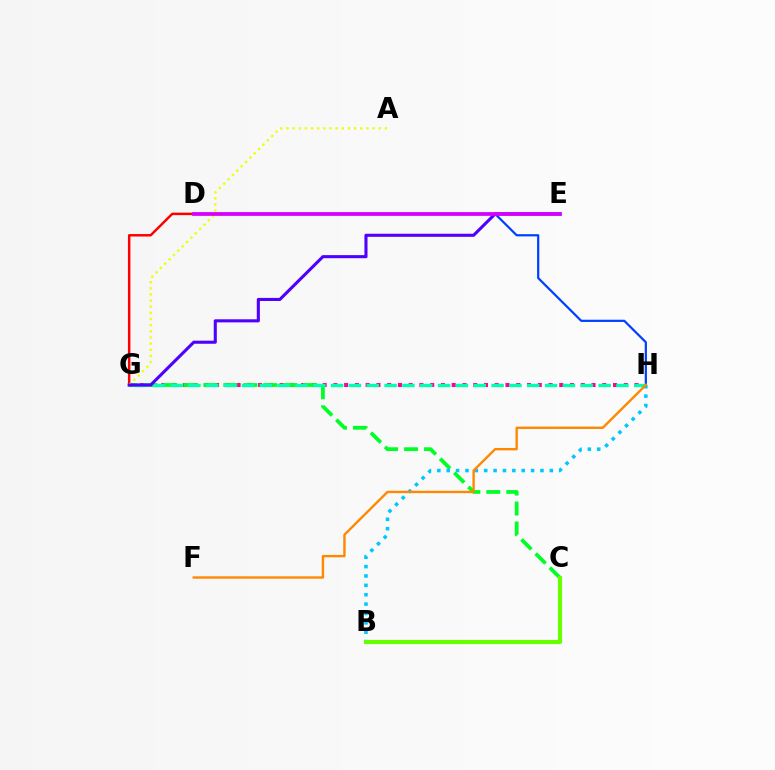{('G', 'H'): [{'color': '#ff00a0', 'line_style': 'dotted', 'thickness': 2.92}, {'color': '#00ffaf', 'line_style': 'dashed', 'thickness': 2.42}], ('D', 'G'): [{'color': '#ff0000', 'line_style': 'solid', 'thickness': 1.77}], ('C', 'G'): [{'color': '#00ff27', 'line_style': 'dashed', 'thickness': 2.71}], ('D', 'H'): [{'color': '#003fff', 'line_style': 'solid', 'thickness': 1.59}], ('A', 'G'): [{'color': '#eeff00', 'line_style': 'dotted', 'thickness': 1.67}], ('E', 'G'): [{'color': '#4f00ff', 'line_style': 'solid', 'thickness': 2.22}], ('B', 'H'): [{'color': '#00c7ff', 'line_style': 'dotted', 'thickness': 2.55}], ('B', 'C'): [{'color': '#66ff00', 'line_style': 'solid', 'thickness': 2.97}], ('F', 'H'): [{'color': '#ff8800', 'line_style': 'solid', 'thickness': 1.71}], ('D', 'E'): [{'color': '#d600ff', 'line_style': 'solid', 'thickness': 2.69}]}